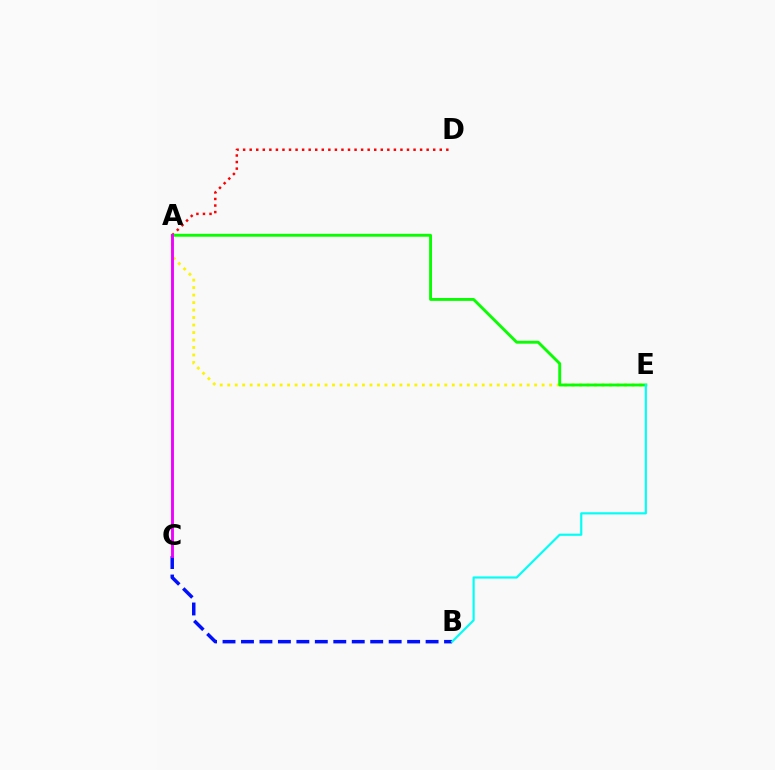{('A', 'D'): [{'color': '#ff0000', 'line_style': 'dotted', 'thickness': 1.78}], ('A', 'E'): [{'color': '#fcf500', 'line_style': 'dotted', 'thickness': 2.03}, {'color': '#08ff00', 'line_style': 'solid', 'thickness': 2.08}], ('B', 'C'): [{'color': '#0010ff', 'line_style': 'dashed', 'thickness': 2.51}], ('A', 'C'): [{'color': '#ee00ff', 'line_style': 'solid', 'thickness': 2.08}], ('B', 'E'): [{'color': '#00fff6', 'line_style': 'solid', 'thickness': 1.56}]}